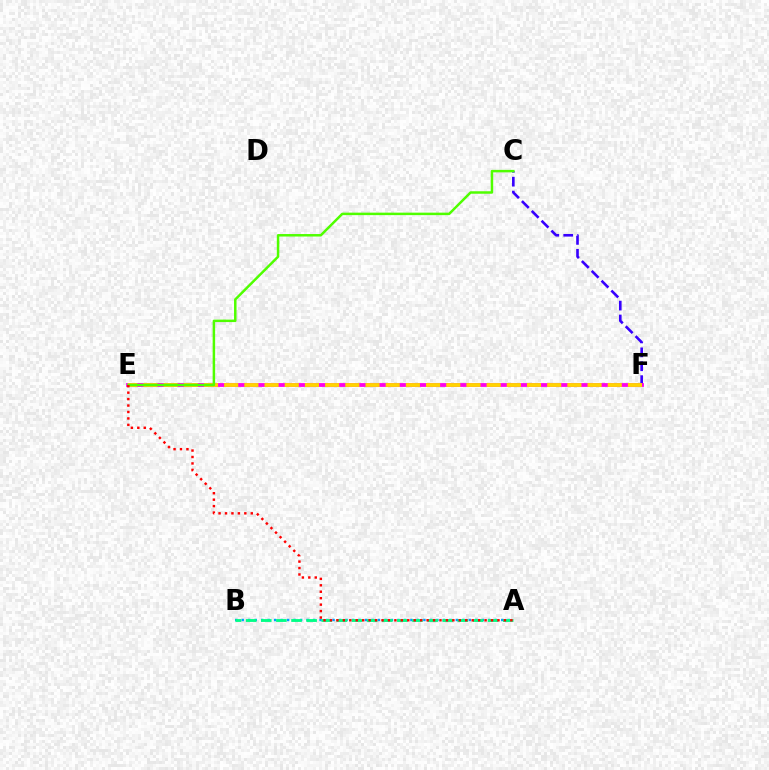{('C', 'F'): [{'color': '#3700ff', 'line_style': 'dashed', 'thickness': 1.89}], ('A', 'B'): [{'color': '#009eff', 'line_style': 'dotted', 'thickness': 1.76}, {'color': '#00ff86', 'line_style': 'dashed', 'thickness': 2.05}], ('E', 'F'): [{'color': '#ff00ed', 'line_style': 'solid', 'thickness': 2.73}, {'color': '#ffd500', 'line_style': 'dashed', 'thickness': 2.74}], ('C', 'E'): [{'color': '#4fff00', 'line_style': 'solid', 'thickness': 1.79}], ('A', 'E'): [{'color': '#ff0000', 'line_style': 'dotted', 'thickness': 1.75}]}